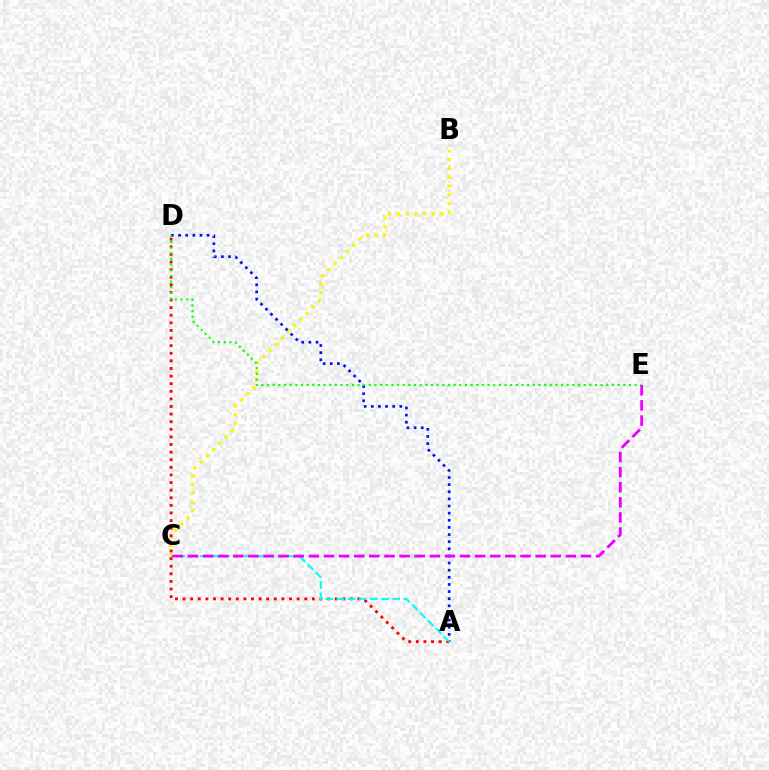{('B', 'C'): [{'color': '#fcf500', 'line_style': 'dotted', 'thickness': 2.38}], ('A', 'D'): [{'color': '#ff0000', 'line_style': 'dotted', 'thickness': 2.07}, {'color': '#0010ff', 'line_style': 'dotted', 'thickness': 1.94}], ('A', 'C'): [{'color': '#00fff6', 'line_style': 'dashed', 'thickness': 1.51}], ('D', 'E'): [{'color': '#08ff00', 'line_style': 'dotted', 'thickness': 1.54}], ('C', 'E'): [{'color': '#ee00ff', 'line_style': 'dashed', 'thickness': 2.05}]}